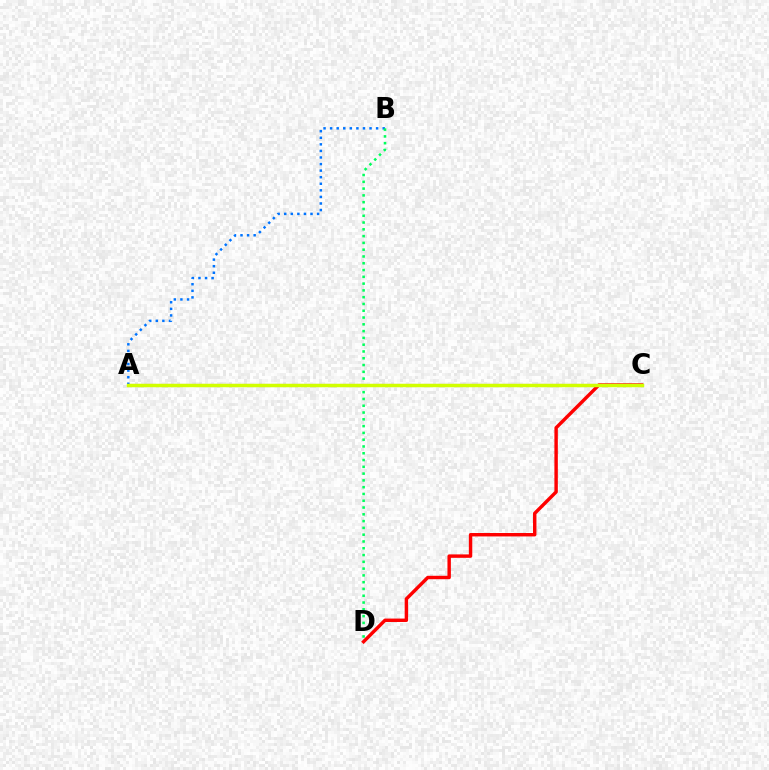{('A', 'B'): [{'color': '#0074ff', 'line_style': 'dotted', 'thickness': 1.79}], ('C', 'D'): [{'color': '#ff0000', 'line_style': 'solid', 'thickness': 2.47}], ('B', 'D'): [{'color': '#00ff5c', 'line_style': 'dotted', 'thickness': 1.84}], ('A', 'C'): [{'color': '#b900ff', 'line_style': 'dashed', 'thickness': 2.21}, {'color': '#d1ff00', 'line_style': 'solid', 'thickness': 2.5}]}